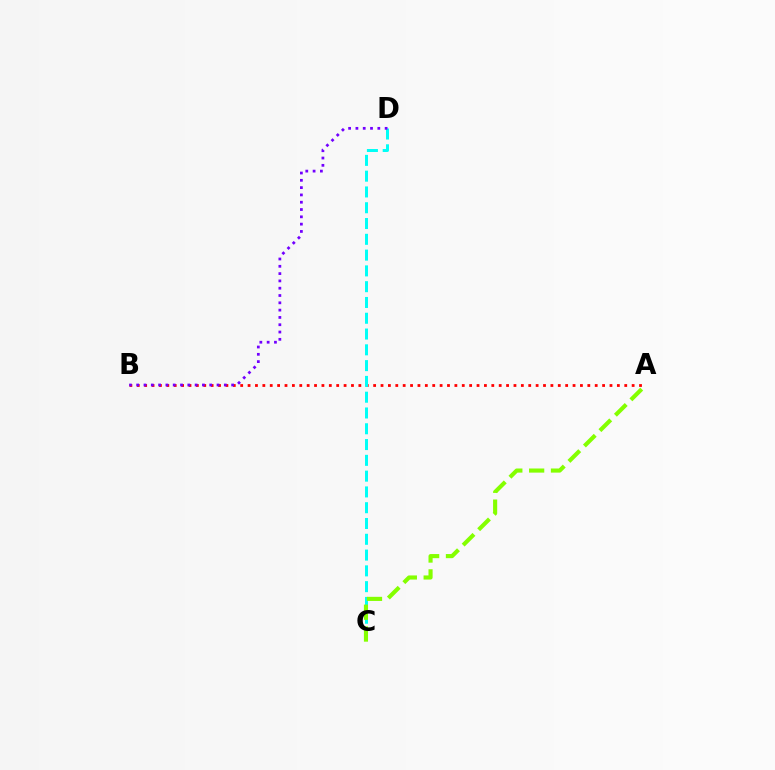{('A', 'B'): [{'color': '#ff0000', 'line_style': 'dotted', 'thickness': 2.01}], ('C', 'D'): [{'color': '#00fff6', 'line_style': 'dashed', 'thickness': 2.14}], ('B', 'D'): [{'color': '#7200ff', 'line_style': 'dotted', 'thickness': 1.98}], ('A', 'C'): [{'color': '#84ff00', 'line_style': 'dashed', 'thickness': 2.97}]}